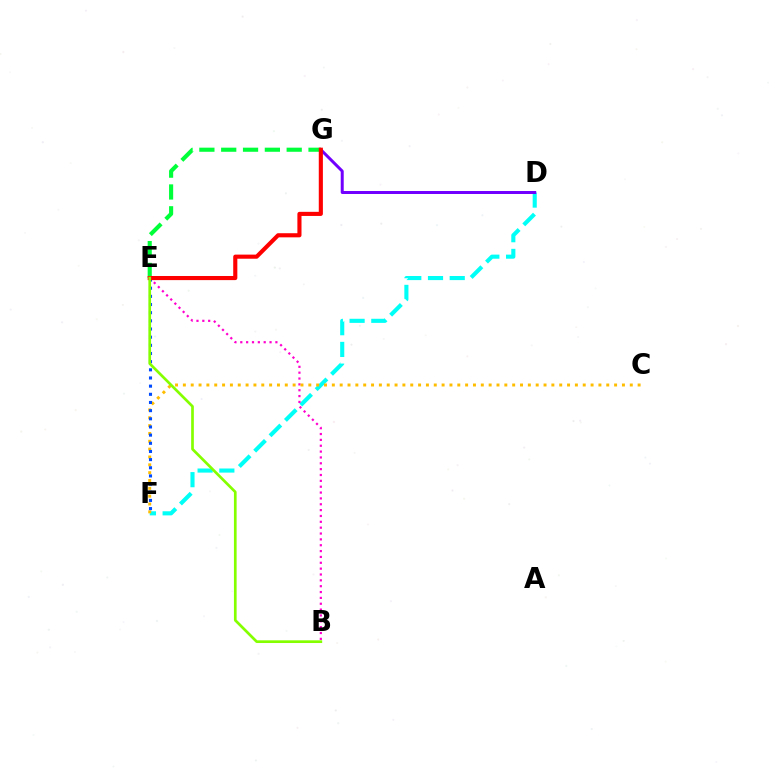{('D', 'F'): [{'color': '#00fff6', 'line_style': 'dashed', 'thickness': 2.95}], ('D', 'G'): [{'color': '#7200ff', 'line_style': 'solid', 'thickness': 2.15}], ('B', 'E'): [{'color': '#ff00cf', 'line_style': 'dotted', 'thickness': 1.59}, {'color': '#84ff00', 'line_style': 'solid', 'thickness': 1.94}], ('E', 'G'): [{'color': '#00ff39', 'line_style': 'dashed', 'thickness': 2.97}, {'color': '#ff0000', 'line_style': 'solid', 'thickness': 2.96}], ('C', 'F'): [{'color': '#ffbd00', 'line_style': 'dotted', 'thickness': 2.13}], ('E', 'F'): [{'color': '#004bff', 'line_style': 'dotted', 'thickness': 2.22}]}